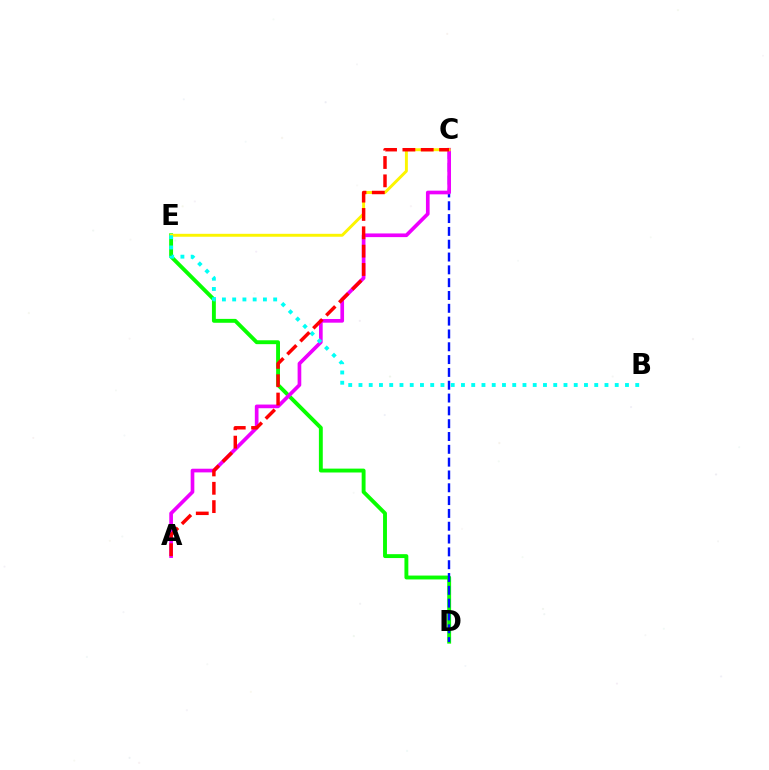{('D', 'E'): [{'color': '#08ff00', 'line_style': 'solid', 'thickness': 2.8}], ('C', 'D'): [{'color': '#0010ff', 'line_style': 'dashed', 'thickness': 1.74}], ('A', 'C'): [{'color': '#ee00ff', 'line_style': 'solid', 'thickness': 2.64}, {'color': '#ff0000', 'line_style': 'dashed', 'thickness': 2.49}], ('C', 'E'): [{'color': '#fcf500', 'line_style': 'solid', 'thickness': 2.11}], ('B', 'E'): [{'color': '#00fff6', 'line_style': 'dotted', 'thickness': 2.79}]}